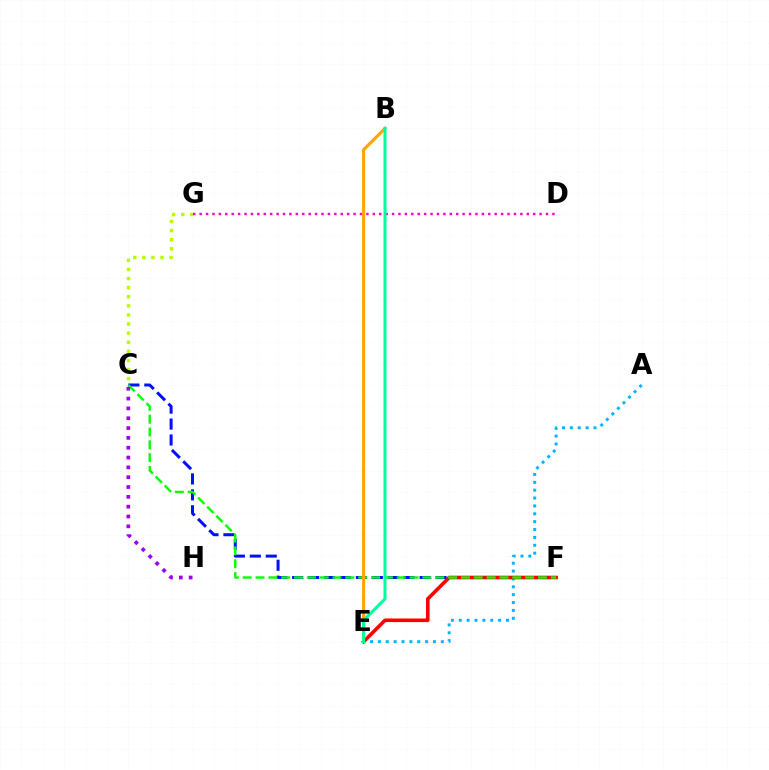{('C', 'F'): [{'color': '#0010ff', 'line_style': 'dashed', 'thickness': 2.16}, {'color': '#08ff00', 'line_style': 'dashed', 'thickness': 1.74}], ('A', 'E'): [{'color': '#00b5ff', 'line_style': 'dotted', 'thickness': 2.14}], ('C', 'G'): [{'color': '#b3ff00', 'line_style': 'dotted', 'thickness': 2.47}], ('D', 'G'): [{'color': '#ff00bd', 'line_style': 'dotted', 'thickness': 1.74}], ('E', 'F'): [{'color': '#ff0000', 'line_style': 'solid', 'thickness': 2.59}], ('C', 'H'): [{'color': '#9b00ff', 'line_style': 'dotted', 'thickness': 2.67}], ('B', 'E'): [{'color': '#ffa500', 'line_style': 'solid', 'thickness': 2.22}, {'color': '#00ff9d', 'line_style': 'solid', 'thickness': 2.19}]}